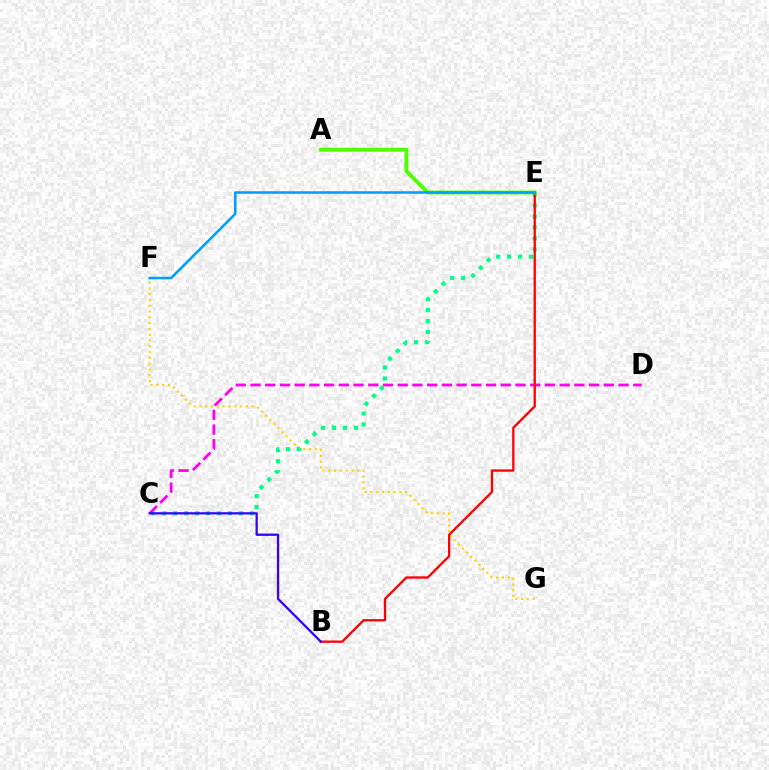{('F', 'G'): [{'color': '#ffd500', 'line_style': 'dotted', 'thickness': 1.57}], ('C', 'E'): [{'color': '#00ff86', 'line_style': 'dotted', 'thickness': 2.98}], ('C', 'D'): [{'color': '#ff00ed', 'line_style': 'dashed', 'thickness': 2.0}], ('B', 'E'): [{'color': '#ff0000', 'line_style': 'solid', 'thickness': 1.66}], ('B', 'C'): [{'color': '#3700ff', 'line_style': 'solid', 'thickness': 1.63}], ('A', 'E'): [{'color': '#4fff00', 'line_style': 'solid', 'thickness': 2.78}], ('E', 'F'): [{'color': '#009eff', 'line_style': 'solid', 'thickness': 1.83}]}